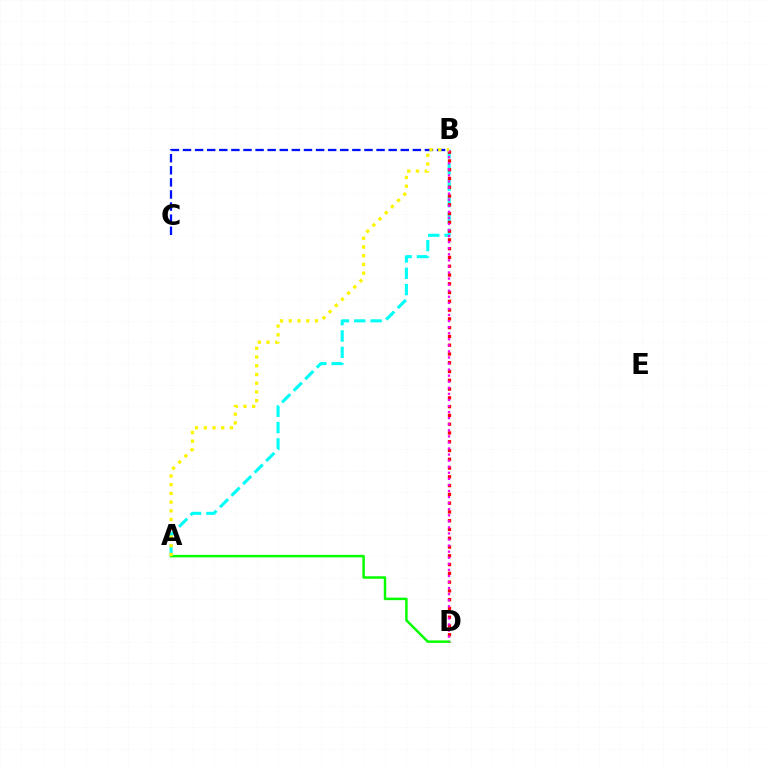{('B', 'C'): [{'color': '#0010ff', 'line_style': 'dashed', 'thickness': 1.64}], ('A', 'B'): [{'color': '#00fff6', 'line_style': 'dashed', 'thickness': 2.22}, {'color': '#fcf500', 'line_style': 'dotted', 'thickness': 2.37}], ('B', 'D'): [{'color': '#ff0000', 'line_style': 'dotted', 'thickness': 2.38}, {'color': '#ee00ff', 'line_style': 'dotted', 'thickness': 1.65}], ('A', 'D'): [{'color': '#08ff00', 'line_style': 'solid', 'thickness': 1.81}]}